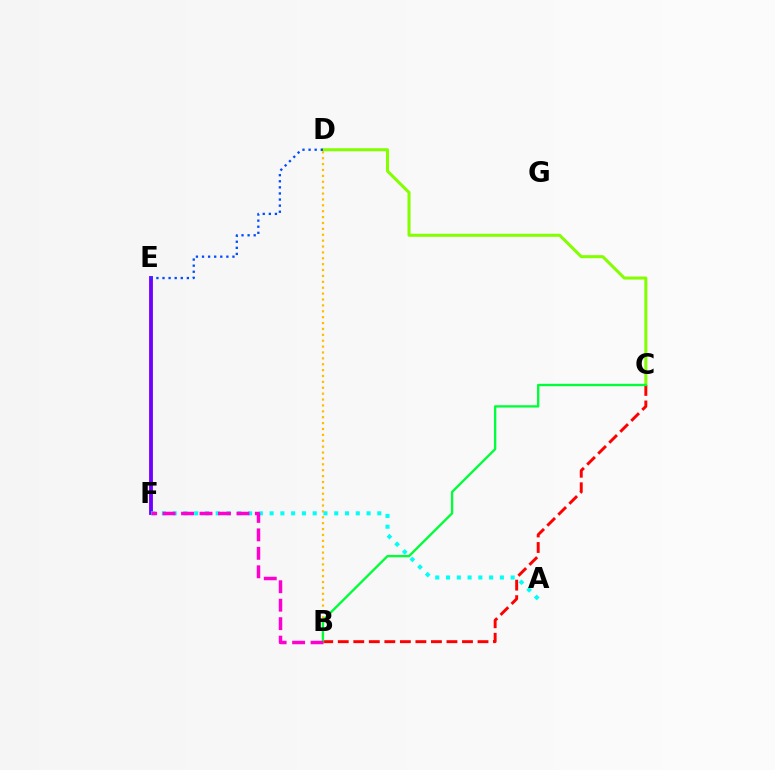{('C', 'D'): [{'color': '#84ff00', 'line_style': 'solid', 'thickness': 2.18}], ('E', 'F'): [{'color': '#7200ff', 'line_style': 'solid', 'thickness': 2.76}], ('A', 'F'): [{'color': '#00fff6', 'line_style': 'dotted', 'thickness': 2.93}], ('B', 'C'): [{'color': '#ff0000', 'line_style': 'dashed', 'thickness': 2.11}, {'color': '#00ff39', 'line_style': 'solid', 'thickness': 1.69}], ('B', 'D'): [{'color': '#ffbd00', 'line_style': 'dotted', 'thickness': 1.6}], ('D', 'E'): [{'color': '#004bff', 'line_style': 'dotted', 'thickness': 1.65}], ('B', 'F'): [{'color': '#ff00cf', 'line_style': 'dashed', 'thickness': 2.51}]}